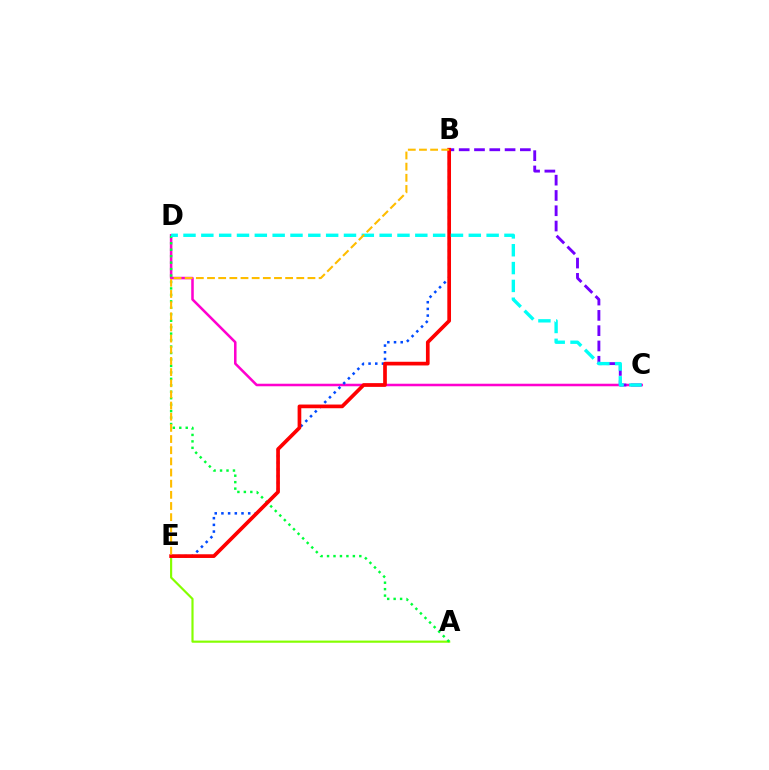{('C', 'D'): [{'color': '#ff00cf', 'line_style': 'solid', 'thickness': 1.83}, {'color': '#00fff6', 'line_style': 'dashed', 'thickness': 2.42}], ('A', 'E'): [{'color': '#84ff00', 'line_style': 'solid', 'thickness': 1.56}], ('A', 'D'): [{'color': '#00ff39', 'line_style': 'dotted', 'thickness': 1.75}], ('B', 'C'): [{'color': '#7200ff', 'line_style': 'dashed', 'thickness': 2.08}], ('B', 'E'): [{'color': '#004bff', 'line_style': 'dotted', 'thickness': 1.82}, {'color': '#ff0000', 'line_style': 'solid', 'thickness': 2.66}, {'color': '#ffbd00', 'line_style': 'dashed', 'thickness': 1.52}]}